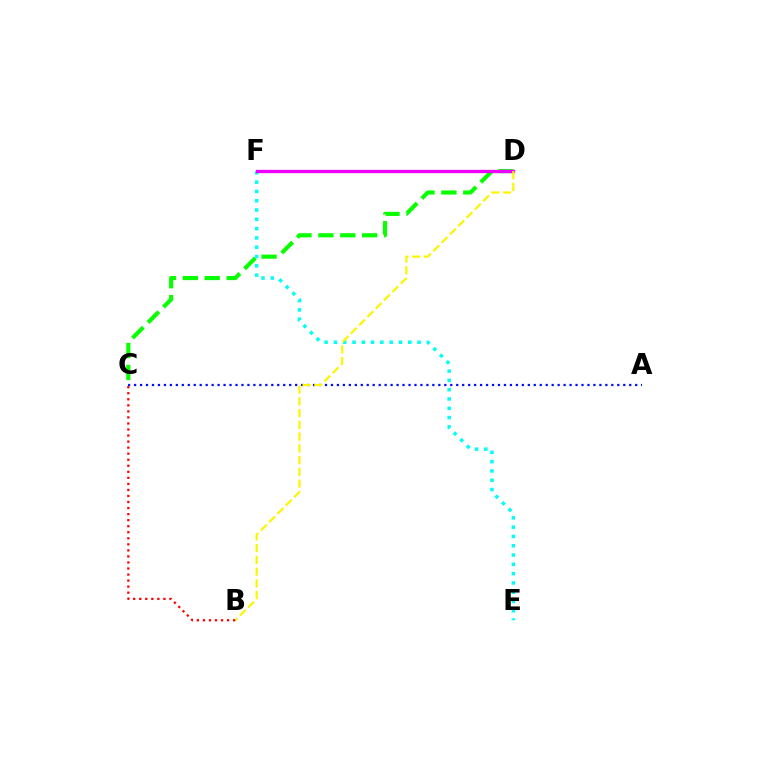{('C', 'D'): [{'color': '#08ff00', 'line_style': 'dashed', 'thickness': 2.97}], ('E', 'F'): [{'color': '#00fff6', 'line_style': 'dotted', 'thickness': 2.52}], ('A', 'C'): [{'color': '#0010ff', 'line_style': 'dotted', 'thickness': 1.62}], ('D', 'F'): [{'color': '#ee00ff', 'line_style': 'solid', 'thickness': 2.39}], ('B', 'D'): [{'color': '#fcf500', 'line_style': 'dashed', 'thickness': 1.6}], ('B', 'C'): [{'color': '#ff0000', 'line_style': 'dotted', 'thickness': 1.64}]}